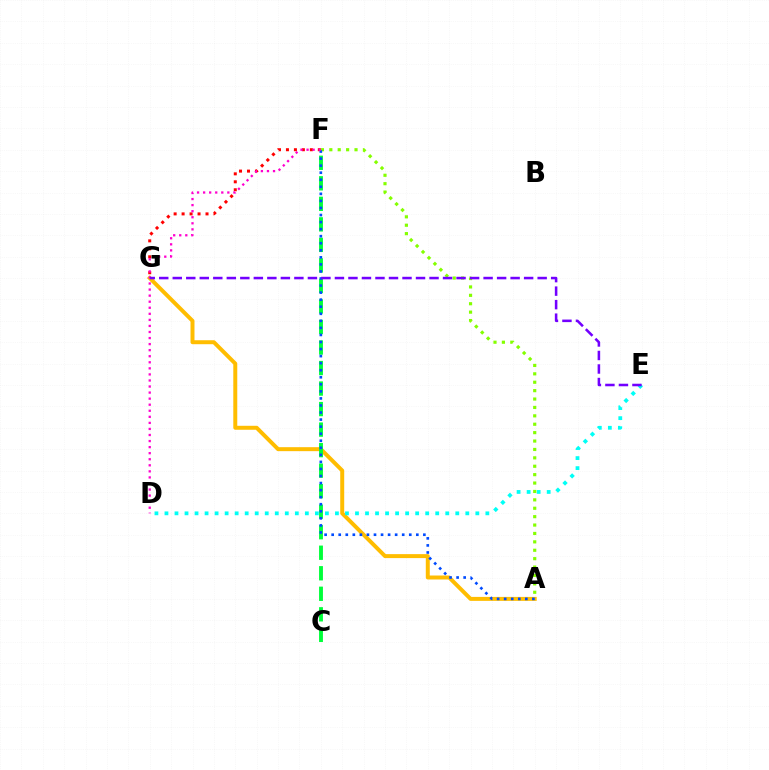{('F', 'G'): [{'color': '#ff0000', 'line_style': 'dotted', 'thickness': 2.17}], ('A', 'G'): [{'color': '#ffbd00', 'line_style': 'solid', 'thickness': 2.86}], ('C', 'F'): [{'color': '#00ff39', 'line_style': 'dashed', 'thickness': 2.79}], ('D', 'E'): [{'color': '#00fff6', 'line_style': 'dotted', 'thickness': 2.72}], ('A', 'F'): [{'color': '#84ff00', 'line_style': 'dotted', 'thickness': 2.28}, {'color': '#004bff', 'line_style': 'dotted', 'thickness': 1.92}], ('D', 'F'): [{'color': '#ff00cf', 'line_style': 'dotted', 'thickness': 1.65}], ('E', 'G'): [{'color': '#7200ff', 'line_style': 'dashed', 'thickness': 1.84}]}